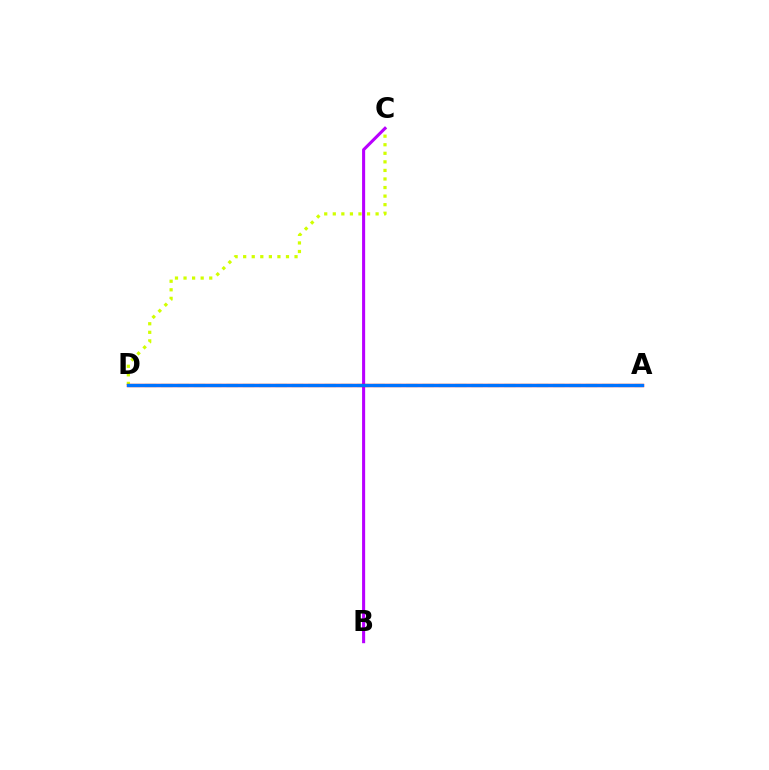{('C', 'D'): [{'color': '#d1ff00', 'line_style': 'dotted', 'thickness': 2.33}], ('A', 'D'): [{'color': '#00ff5c', 'line_style': 'dashed', 'thickness': 2.22}, {'color': '#ff0000', 'line_style': 'solid', 'thickness': 2.41}, {'color': '#0074ff', 'line_style': 'solid', 'thickness': 2.31}], ('B', 'C'): [{'color': '#b900ff', 'line_style': 'solid', 'thickness': 2.21}]}